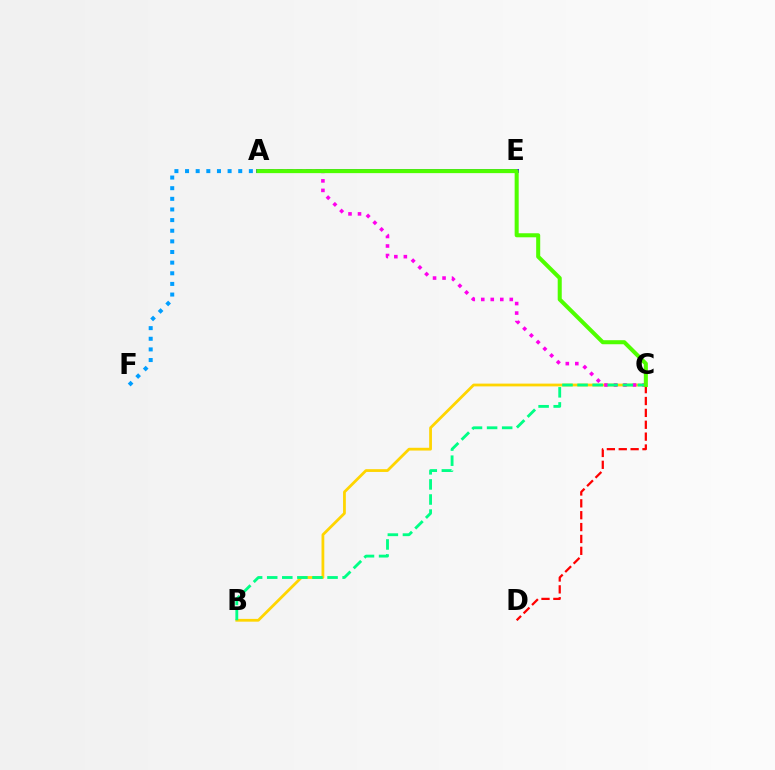{('C', 'D'): [{'color': '#ff0000', 'line_style': 'dashed', 'thickness': 1.61}], ('A', 'E'): [{'color': '#3700ff', 'line_style': 'solid', 'thickness': 2.8}], ('B', 'C'): [{'color': '#ffd500', 'line_style': 'solid', 'thickness': 2.0}, {'color': '#00ff86', 'line_style': 'dashed', 'thickness': 2.05}], ('A', 'C'): [{'color': '#ff00ed', 'line_style': 'dotted', 'thickness': 2.58}, {'color': '#4fff00', 'line_style': 'solid', 'thickness': 2.91}], ('A', 'F'): [{'color': '#009eff', 'line_style': 'dotted', 'thickness': 2.89}]}